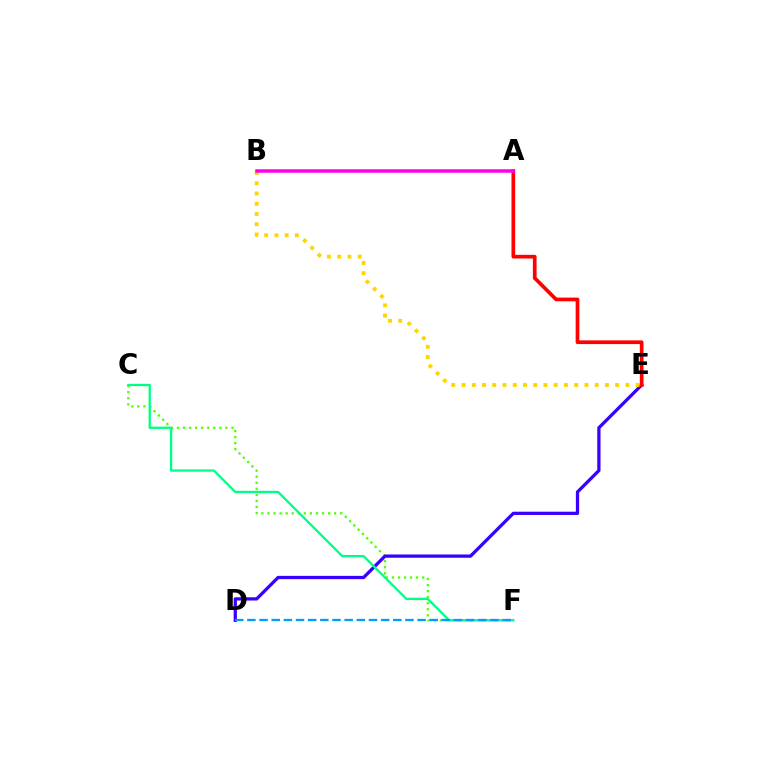{('C', 'F'): [{'color': '#4fff00', 'line_style': 'dotted', 'thickness': 1.65}, {'color': '#00ff86', 'line_style': 'solid', 'thickness': 1.66}], ('D', 'E'): [{'color': '#3700ff', 'line_style': 'solid', 'thickness': 2.35}], ('D', 'F'): [{'color': '#009eff', 'line_style': 'dashed', 'thickness': 1.65}], ('B', 'E'): [{'color': '#ffd500', 'line_style': 'dotted', 'thickness': 2.78}], ('A', 'E'): [{'color': '#ff0000', 'line_style': 'solid', 'thickness': 2.66}], ('A', 'B'): [{'color': '#ff00ed', 'line_style': 'solid', 'thickness': 2.53}]}